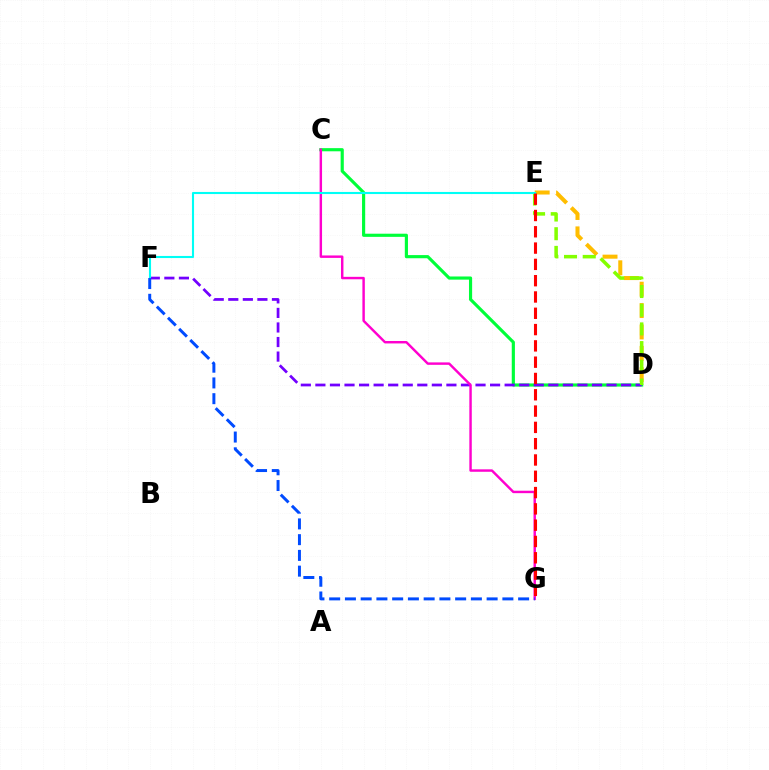{('D', 'E'): [{'color': '#ffbd00', 'line_style': 'dashed', 'thickness': 2.91}, {'color': '#84ff00', 'line_style': 'dashed', 'thickness': 2.54}], ('C', 'D'): [{'color': '#00ff39', 'line_style': 'solid', 'thickness': 2.27}], ('D', 'F'): [{'color': '#7200ff', 'line_style': 'dashed', 'thickness': 1.98}], ('C', 'G'): [{'color': '#ff00cf', 'line_style': 'solid', 'thickness': 1.76}], ('E', 'F'): [{'color': '#00fff6', 'line_style': 'solid', 'thickness': 1.51}], ('E', 'G'): [{'color': '#ff0000', 'line_style': 'dashed', 'thickness': 2.21}], ('F', 'G'): [{'color': '#004bff', 'line_style': 'dashed', 'thickness': 2.14}]}